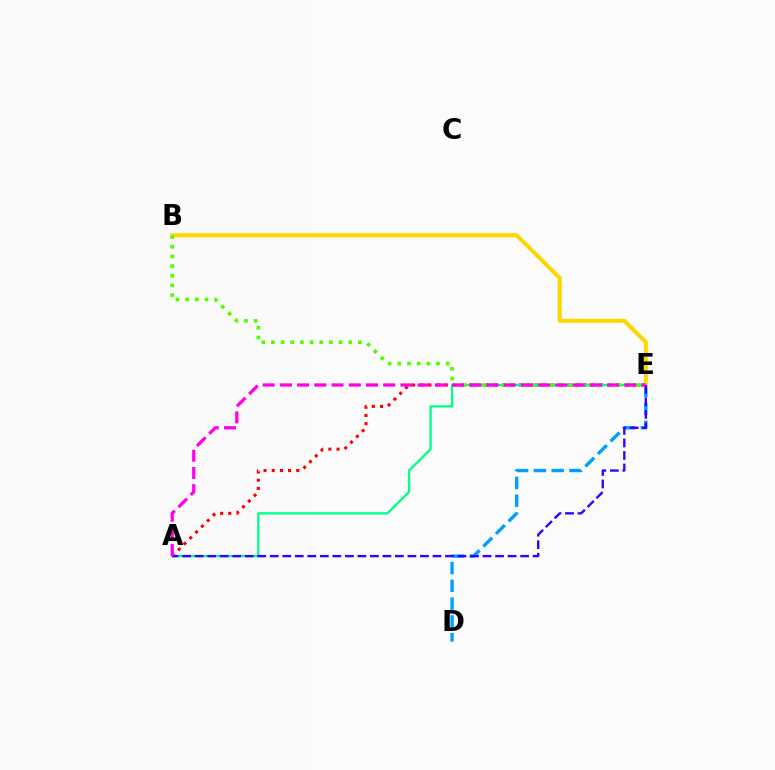{('D', 'E'): [{'color': '#009eff', 'line_style': 'dashed', 'thickness': 2.42}], ('A', 'E'): [{'color': '#ff0000', 'line_style': 'dotted', 'thickness': 2.22}, {'color': '#00ff86', 'line_style': 'solid', 'thickness': 1.67}, {'color': '#3700ff', 'line_style': 'dashed', 'thickness': 1.7}, {'color': '#ff00ed', 'line_style': 'dashed', 'thickness': 2.34}], ('B', 'E'): [{'color': '#ffd500', 'line_style': 'solid', 'thickness': 2.93}, {'color': '#4fff00', 'line_style': 'dotted', 'thickness': 2.62}]}